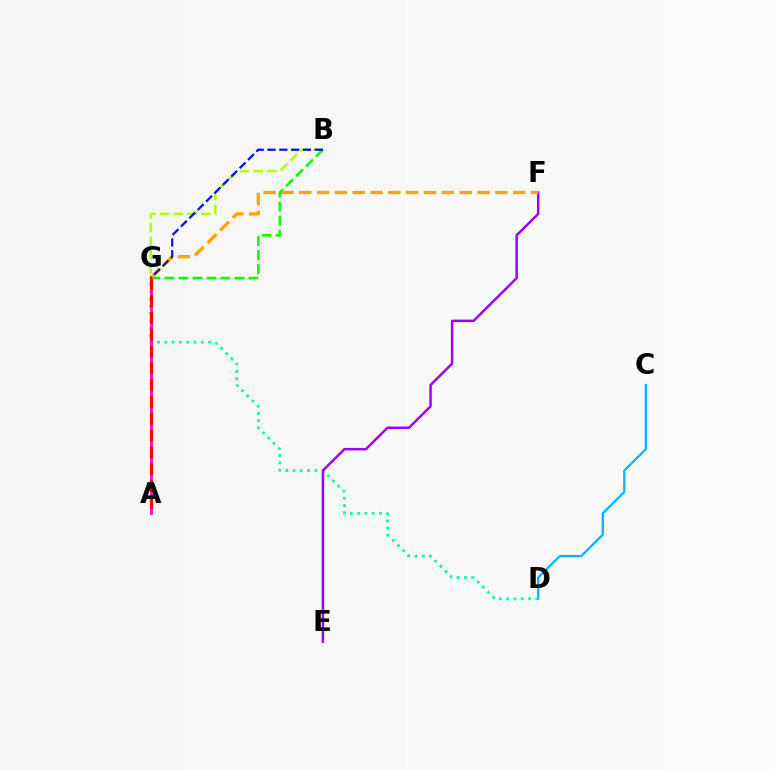{('C', 'D'): [{'color': '#00b5ff', 'line_style': 'solid', 'thickness': 1.64}], ('B', 'G'): [{'color': '#08ff00', 'line_style': 'dashed', 'thickness': 1.9}, {'color': '#b3ff00', 'line_style': 'dashed', 'thickness': 1.87}, {'color': '#0010ff', 'line_style': 'dashed', 'thickness': 1.61}], ('D', 'G'): [{'color': '#00ff9d', 'line_style': 'dotted', 'thickness': 1.98}], ('E', 'F'): [{'color': '#9b00ff', 'line_style': 'solid', 'thickness': 1.78}], ('A', 'G'): [{'color': '#ff00bd', 'line_style': 'solid', 'thickness': 1.97}, {'color': '#ff0000', 'line_style': 'dashed', 'thickness': 2.28}], ('F', 'G'): [{'color': '#ffa500', 'line_style': 'dashed', 'thickness': 2.42}]}